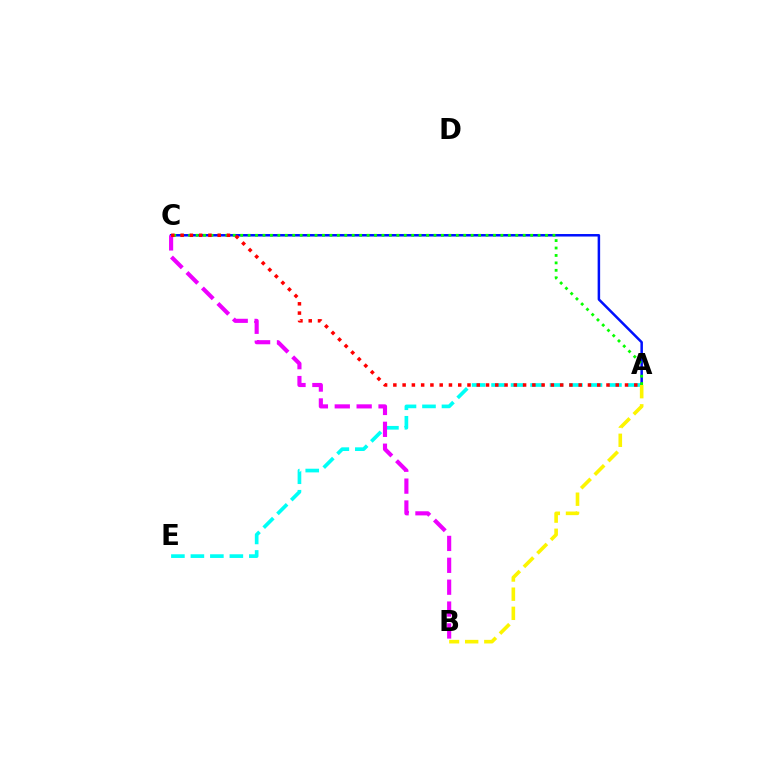{('A', 'E'): [{'color': '#00fff6', 'line_style': 'dashed', 'thickness': 2.65}], ('A', 'C'): [{'color': '#0010ff', 'line_style': 'solid', 'thickness': 1.8}, {'color': '#08ff00', 'line_style': 'dotted', 'thickness': 2.02}, {'color': '#ff0000', 'line_style': 'dotted', 'thickness': 2.52}], ('A', 'B'): [{'color': '#fcf500', 'line_style': 'dashed', 'thickness': 2.6}], ('B', 'C'): [{'color': '#ee00ff', 'line_style': 'dashed', 'thickness': 2.97}]}